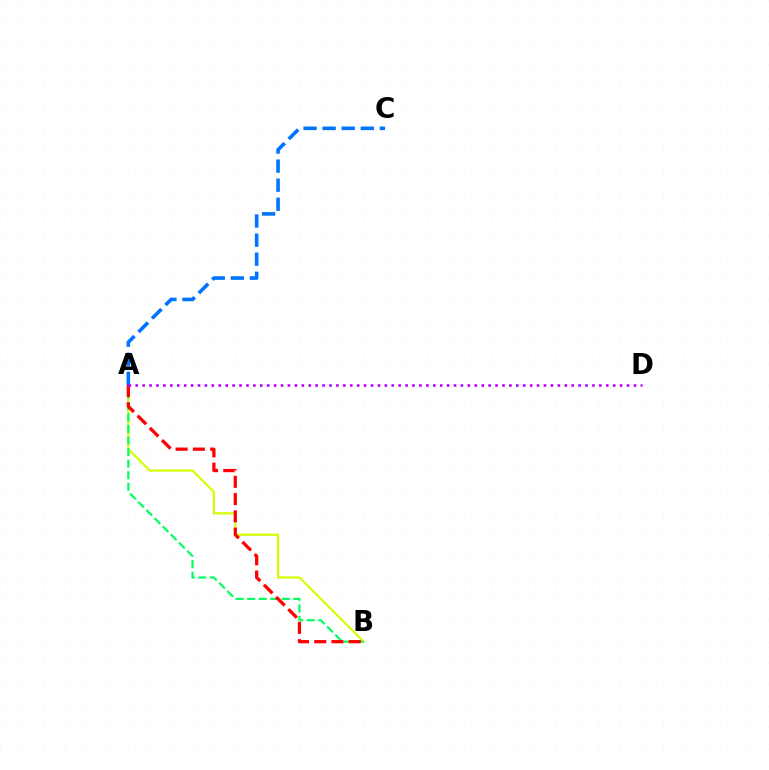{('A', 'B'): [{'color': '#d1ff00', 'line_style': 'solid', 'thickness': 1.56}, {'color': '#00ff5c', 'line_style': 'dashed', 'thickness': 1.57}, {'color': '#ff0000', 'line_style': 'dashed', 'thickness': 2.35}], ('A', 'C'): [{'color': '#0074ff', 'line_style': 'dashed', 'thickness': 2.59}], ('A', 'D'): [{'color': '#b900ff', 'line_style': 'dotted', 'thickness': 1.88}]}